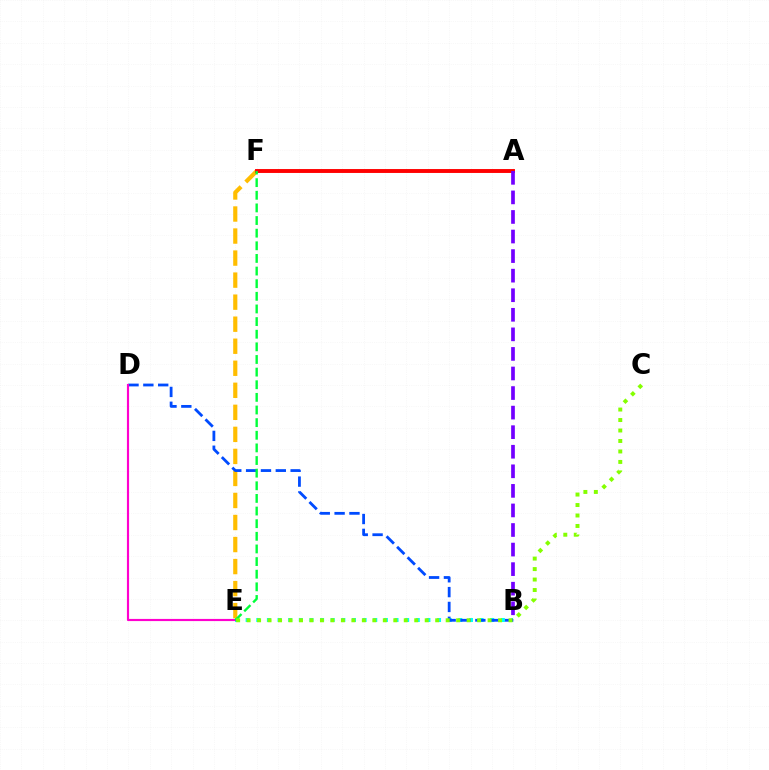{('B', 'E'): [{'color': '#00fff6', 'line_style': 'dotted', 'thickness': 2.89}], ('E', 'F'): [{'color': '#ffbd00', 'line_style': 'dashed', 'thickness': 2.99}, {'color': '#00ff39', 'line_style': 'dashed', 'thickness': 1.72}], ('B', 'D'): [{'color': '#004bff', 'line_style': 'dashed', 'thickness': 2.02}], ('D', 'E'): [{'color': '#ff00cf', 'line_style': 'solid', 'thickness': 1.56}], ('A', 'F'): [{'color': '#ff0000', 'line_style': 'solid', 'thickness': 2.81}], ('A', 'B'): [{'color': '#7200ff', 'line_style': 'dashed', 'thickness': 2.66}], ('C', 'E'): [{'color': '#84ff00', 'line_style': 'dotted', 'thickness': 2.85}]}